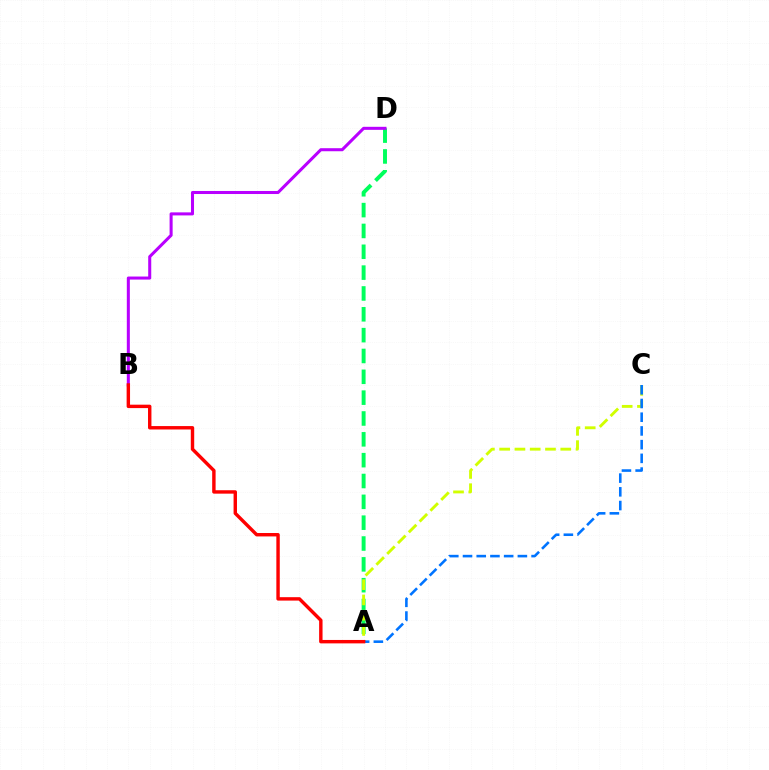{('A', 'D'): [{'color': '#00ff5c', 'line_style': 'dashed', 'thickness': 2.83}], ('A', 'C'): [{'color': '#d1ff00', 'line_style': 'dashed', 'thickness': 2.08}, {'color': '#0074ff', 'line_style': 'dashed', 'thickness': 1.86}], ('B', 'D'): [{'color': '#b900ff', 'line_style': 'solid', 'thickness': 2.19}], ('A', 'B'): [{'color': '#ff0000', 'line_style': 'solid', 'thickness': 2.46}]}